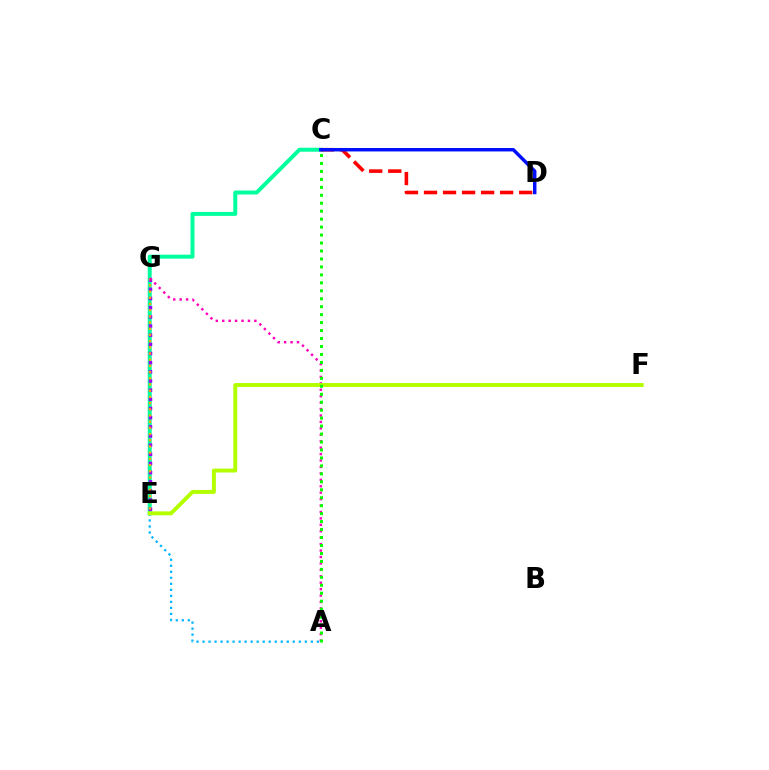{('C', 'E'): [{'color': '#00ff9d', 'line_style': 'solid', 'thickness': 2.86}], ('C', 'D'): [{'color': '#ff0000', 'line_style': 'dashed', 'thickness': 2.59}, {'color': '#0010ff', 'line_style': 'solid', 'thickness': 2.48}], ('E', 'G'): [{'color': '#9b00ff', 'line_style': 'dotted', 'thickness': 2.49}, {'color': '#ffa500', 'line_style': 'dotted', 'thickness': 1.68}], ('A', 'E'): [{'color': '#00b5ff', 'line_style': 'dotted', 'thickness': 1.63}], ('A', 'G'): [{'color': '#ff00bd', 'line_style': 'dotted', 'thickness': 1.75}], ('E', 'F'): [{'color': '#b3ff00', 'line_style': 'solid', 'thickness': 2.82}], ('A', 'C'): [{'color': '#08ff00', 'line_style': 'dotted', 'thickness': 2.16}]}